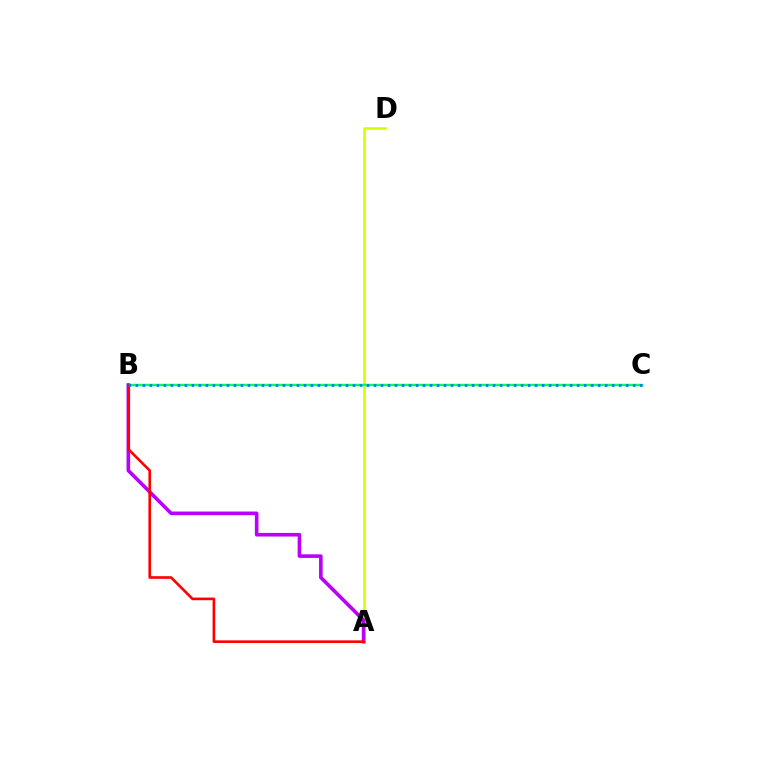{('A', 'D'): [{'color': '#d1ff00', 'line_style': 'solid', 'thickness': 1.81}], ('A', 'B'): [{'color': '#b900ff', 'line_style': 'solid', 'thickness': 2.6}, {'color': '#ff0000', 'line_style': 'solid', 'thickness': 1.89}], ('B', 'C'): [{'color': '#00ff5c', 'line_style': 'solid', 'thickness': 1.75}, {'color': '#0074ff', 'line_style': 'dotted', 'thickness': 1.9}]}